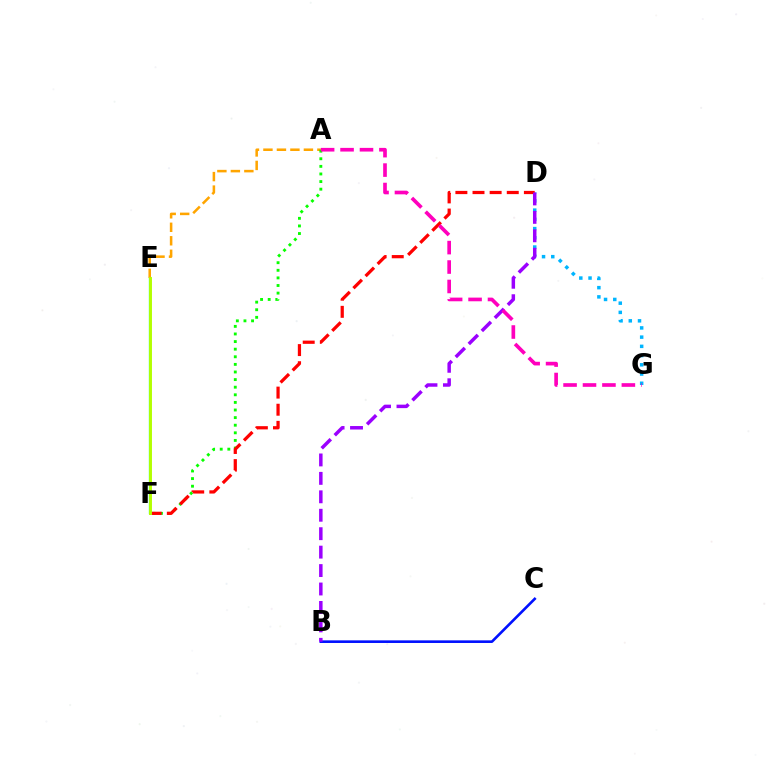{('B', 'C'): [{'color': '#0010ff', 'line_style': 'solid', 'thickness': 1.89}], ('E', 'F'): [{'color': '#00ff9d', 'line_style': 'solid', 'thickness': 1.67}, {'color': '#b3ff00', 'line_style': 'solid', 'thickness': 2.1}], ('A', 'E'): [{'color': '#ffa500', 'line_style': 'dashed', 'thickness': 1.83}], ('A', 'F'): [{'color': '#08ff00', 'line_style': 'dotted', 'thickness': 2.07}], ('D', 'G'): [{'color': '#00b5ff', 'line_style': 'dotted', 'thickness': 2.51}], ('D', 'F'): [{'color': '#ff0000', 'line_style': 'dashed', 'thickness': 2.33}], ('B', 'D'): [{'color': '#9b00ff', 'line_style': 'dashed', 'thickness': 2.5}], ('A', 'G'): [{'color': '#ff00bd', 'line_style': 'dashed', 'thickness': 2.64}]}